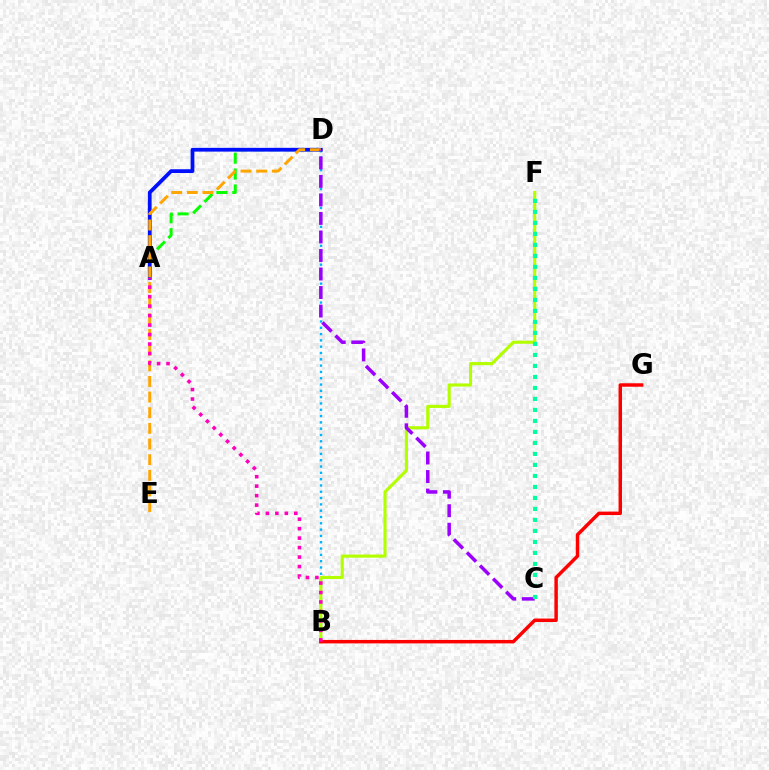{('A', 'D'): [{'color': '#08ff00', 'line_style': 'dashed', 'thickness': 2.16}, {'color': '#0010ff', 'line_style': 'solid', 'thickness': 2.71}], ('B', 'D'): [{'color': '#00b5ff', 'line_style': 'dotted', 'thickness': 1.71}], ('B', 'F'): [{'color': '#b3ff00', 'line_style': 'solid', 'thickness': 2.25}], ('B', 'G'): [{'color': '#ff0000', 'line_style': 'solid', 'thickness': 2.49}], ('D', 'E'): [{'color': '#ffa500', 'line_style': 'dashed', 'thickness': 2.13}], ('A', 'B'): [{'color': '#ff00bd', 'line_style': 'dotted', 'thickness': 2.57}], ('C', 'D'): [{'color': '#9b00ff', 'line_style': 'dashed', 'thickness': 2.52}], ('C', 'F'): [{'color': '#00ff9d', 'line_style': 'dotted', 'thickness': 2.99}]}